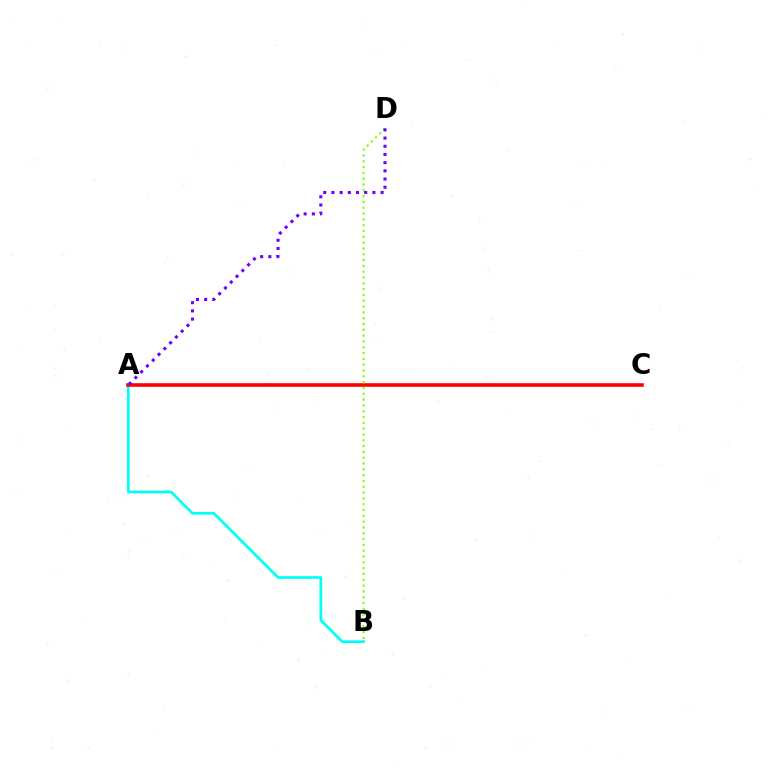{('A', 'B'): [{'color': '#00fff6', 'line_style': 'solid', 'thickness': 1.95}], ('A', 'C'): [{'color': '#ff0000', 'line_style': 'solid', 'thickness': 2.6}], ('B', 'D'): [{'color': '#84ff00', 'line_style': 'dotted', 'thickness': 1.58}], ('A', 'D'): [{'color': '#7200ff', 'line_style': 'dotted', 'thickness': 2.23}]}